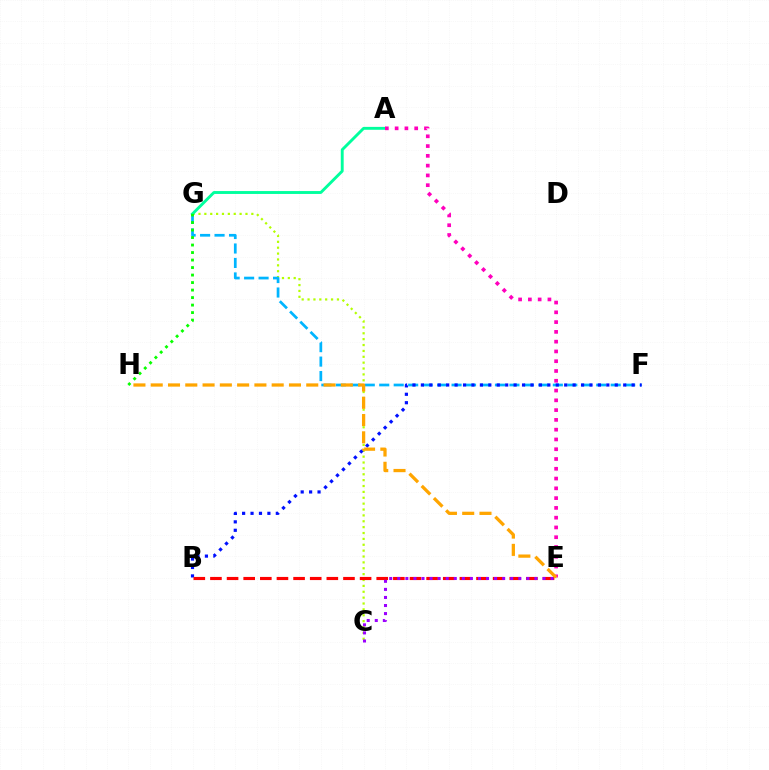{('C', 'G'): [{'color': '#b3ff00', 'line_style': 'dotted', 'thickness': 1.6}], ('F', 'G'): [{'color': '#00b5ff', 'line_style': 'dashed', 'thickness': 1.97}], ('B', 'F'): [{'color': '#0010ff', 'line_style': 'dotted', 'thickness': 2.29}], ('B', 'E'): [{'color': '#ff0000', 'line_style': 'dashed', 'thickness': 2.26}], ('A', 'G'): [{'color': '#00ff9d', 'line_style': 'solid', 'thickness': 2.08}], ('G', 'H'): [{'color': '#08ff00', 'line_style': 'dotted', 'thickness': 2.04}], ('C', 'E'): [{'color': '#9b00ff', 'line_style': 'dotted', 'thickness': 2.19}], ('A', 'E'): [{'color': '#ff00bd', 'line_style': 'dotted', 'thickness': 2.66}], ('E', 'H'): [{'color': '#ffa500', 'line_style': 'dashed', 'thickness': 2.35}]}